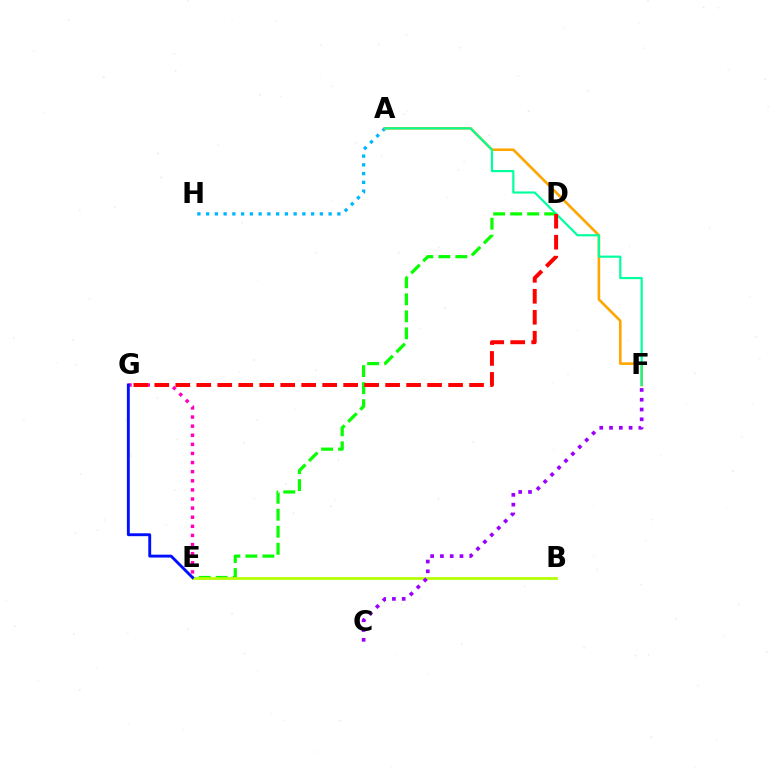{('D', 'E'): [{'color': '#08ff00', 'line_style': 'dashed', 'thickness': 2.31}], ('B', 'E'): [{'color': '#b3ff00', 'line_style': 'solid', 'thickness': 1.96}], ('A', 'H'): [{'color': '#00b5ff', 'line_style': 'dotted', 'thickness': 2.38}], ('A', 'F'): [{'color': '#ffa500', 'line_style': 'solid', 'thickness': 1.88}, {'color': '#00ff9d', 'line_style': 'solid', 'thickness': 1.56}], ('E', 'G'): [{'color': '#ff00bd', 'line_style': 'dotted', 'thickness': 2.47}, {'color': '#0010ff', 'line_style': 'solid', 'thickness': 2.08}], ('D', 'G'): [{'color': '#ff0000', 'line_style': 'dashed', 'thickness': 2.85}], ('C', 'F'): [{'color': '#9b00ff', 'line_style': 'dotted', 'thickness': 2.66}]}